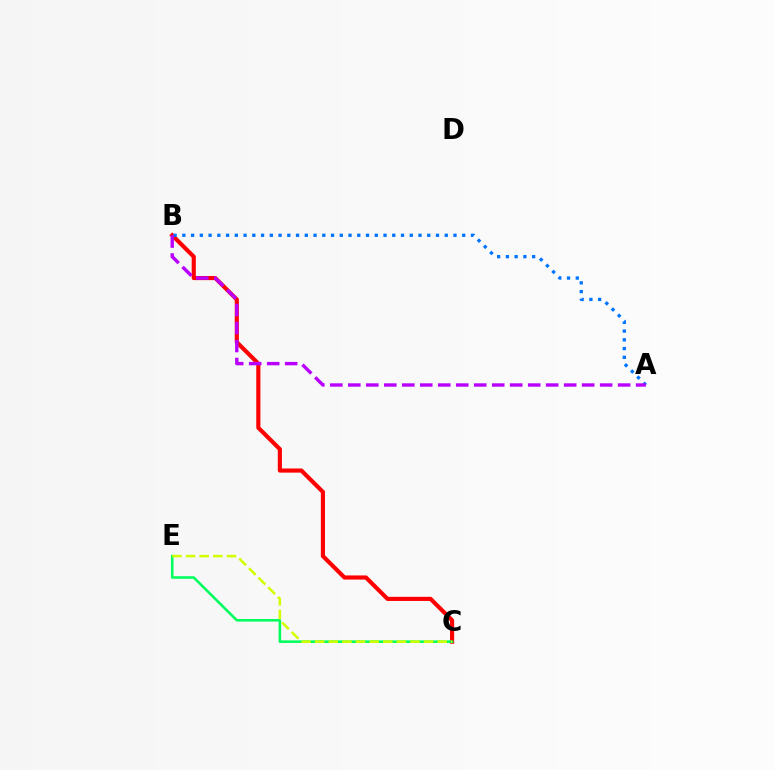{('B', 'C'): [{'color': '#ff0000', 'line_style': 'solid', 'thickness': 2.98}], ('A', 'B'): [{'color': '#0074ff', 'line_style': 'dotted', 'thickness': 2.38}, {'color': '#b900ff', 'line_style': 'dashed', 'thickness': 2.44}], ('C', 'E'): [{'color': '#00ff5c', 'line_style': 'solid', 'thickness': 1.84}, {'color': '#d1ff00', 'line_style': 'dashed', 'thickness': 1.85}]}